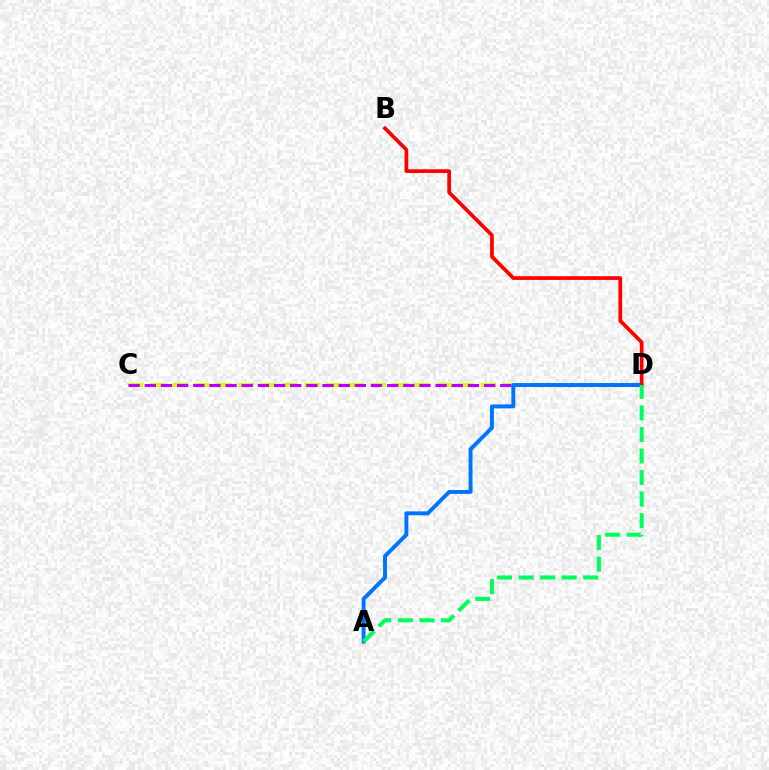{('C', 'D'): [{'color': '#d1ff00', 'line_style': 'dashed', 'thickness': 3.0}, {'color': '#b900ff', 'line_style': 'dashed', 'thickness': 2.2}], ('A', 'D'): [{'color': '#0074ff', 'line_style': 'solid', 'thickness': 2.82}, {'color': '#00ff5c', 'line_style': 'dashed', 'thickness': 2.93}], ('B', 'D'): [{'color': '#ff0000', 'line_style': 'solid', 'thickness': 2.67}]}